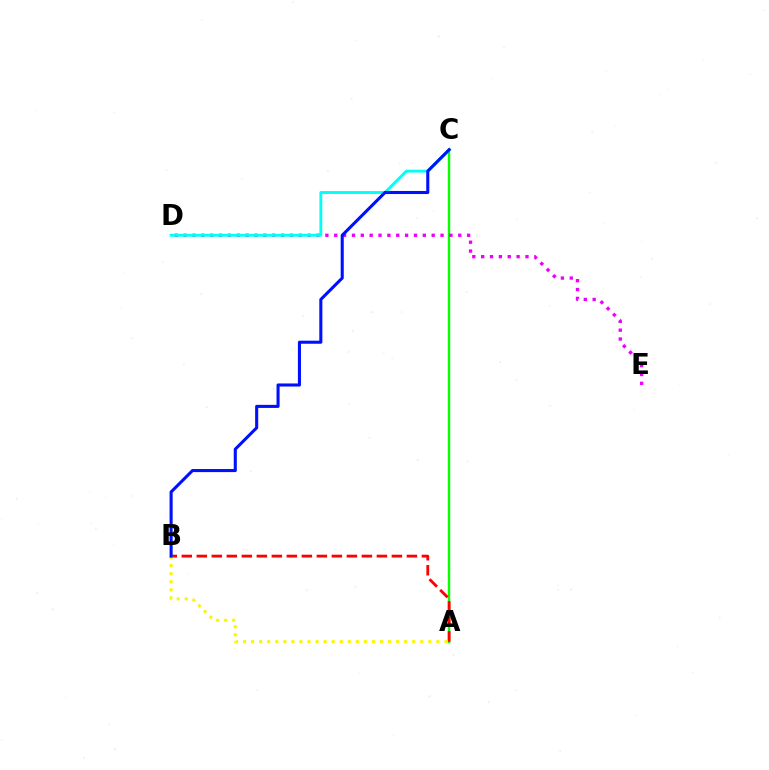{('A', 'C'): [{'color': '#08ff00', 'line_style': 'solid', 'thickness': 1.74}], ('A', 'B'): [{'color': '#ff0000', 'line_style': 'dashed', 'thickness': 2.04}, {'color': '#fcf500', 'line_style': 'dotted', 'thickness': 2.19}], ('D', 'E'): [{'color': '#ee00ff', 'line_style': 'dotted', 'thickness': 2.41}], ('C', 'D'): [{'color': '#00fff6', 'line_style': 'solid', 'thickness': 2.08}], ('B', 'C'): [{'color': '#0010ff', 'line_style': 'solid', 'thickness': 2.21}]}